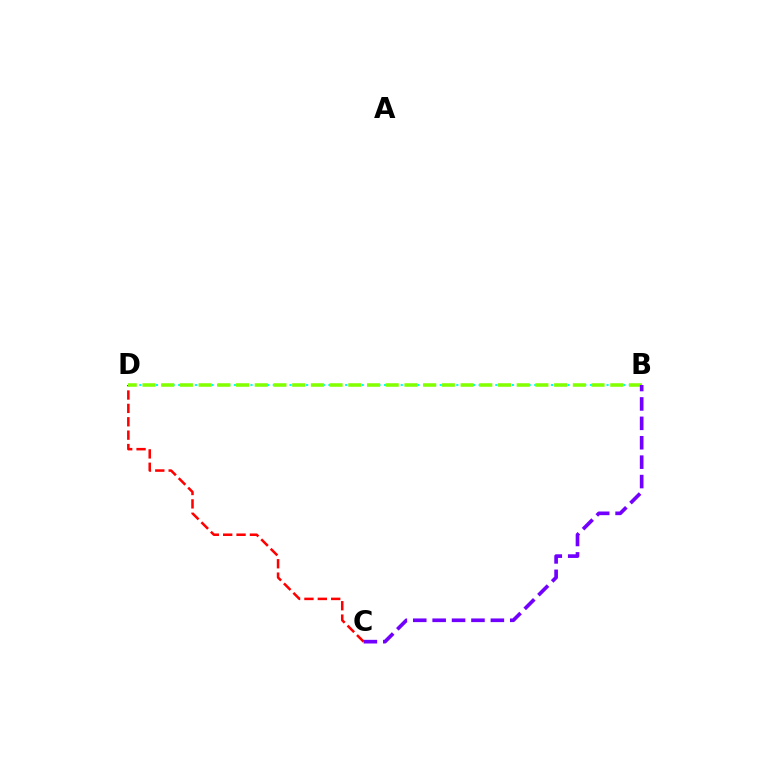{('C', 'D'): [{'color': '#ff0000', 'line_style': 'dashed', 'thickness': 1.82}], ('B', 'D'): [{'color': '#00fff6', 'line_style': 'dotted', 'thickness': 1.51}, {'color': '#84ff00', 'line_style': 'dashed', 'thickness': 2.54}], ('B', 'C'): [{'color': '#7200ff', 'line_style': 'dashed', 'thickness': 2.64}]}